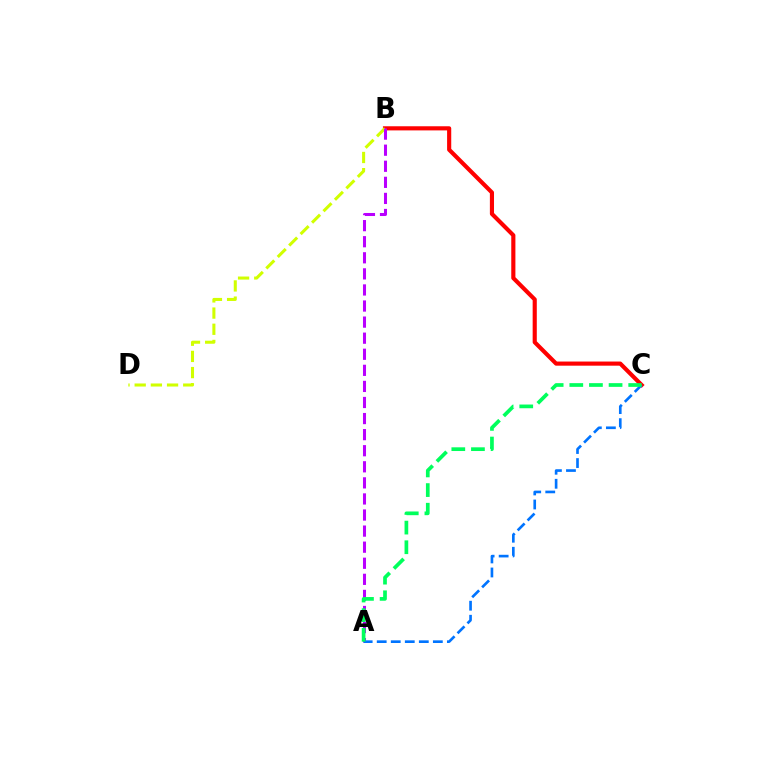{('B', 'C'): [{'color': '#ff0000', 'line_style': 'solid', 'thickness': 2.98}], ('B', 'D'): [{'color': '#d1ff00', 'line_style': 'dashed', 'thickness': 2.2}], ('A', 'B'): [{'color': '#b900ff', 'line_style': 'dashed', 'thickness': 2.18}], ('A', 'C'): [{'color': '#0074ff', 'line_style': 'dashed', 'thickness': 1.91}, {'color': '#00ff5c', 'line_style': 'dashed', 'thickness': 2.67}]}